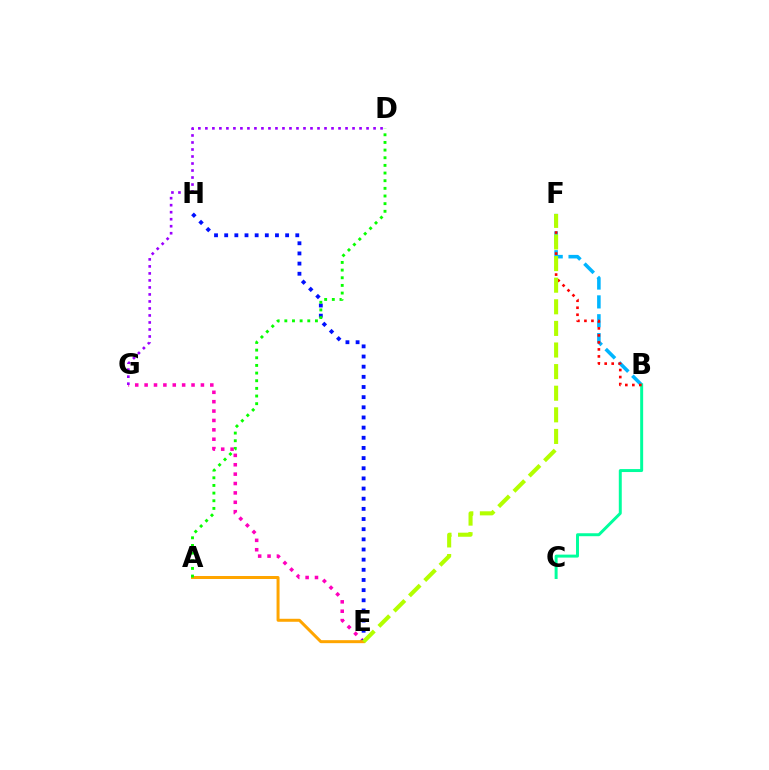{('E', 'G'): [{'color': '#ff00bd', 'line_style': 'dotted', 'thickness': 2.55}], ('E', 'H'): [{'color': '#0010ff', 'line_style': 'dotted', 'thickness': 2.76}], ('B', 'F'): [{'color': '#00b5ff', 'line_style': 'dashed', 'thickness': 2.56}, {'color': '#ff0000', 'line_style': 'dotted', 'thickness': 1.9}], ('A', 'E'): [{'color': '#ffa500', 'line_style': 'solid', 'thickness': 2.16}], ('D', 'G'): [{'color': '#9b00ff', 'line_style': 'dotted', 'thickness': 1.9}], ('B', 'C'): [{'color': '#00ff9d', 'line_style': 'solid', 'thickness': 2.13}], ('E', 'F'): [{'color': '#b3ff00', 'line_style': 'dashed', 'thickness': 2.94}], ('A', 'D'): [{'color': '#08ff00', 'line_style': 'dotted', 'thickness': 2.08}]}